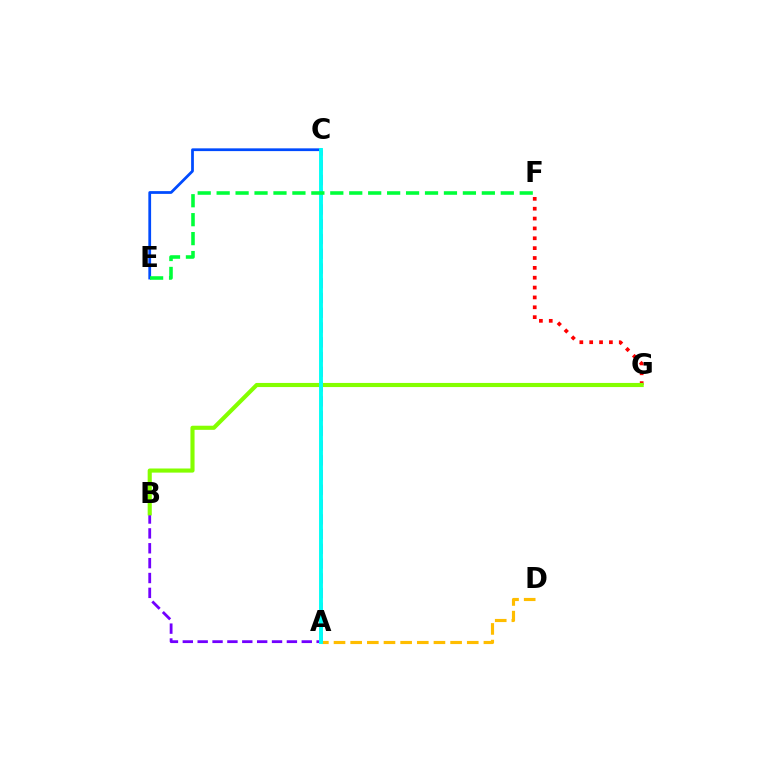{('F', 'G'): [{'color': '#ff0000', 'line_style': 'dotted', 'thickness': 2.68}], ('C', 'E'): [{'color': '#004bff', 'line_style': 'solid', 'thickness': 1.98}], ('A', 'D'): [{'color': '#ffbd00', 'line_style': 'dashed', 'thickness': 2.26}], ('A', 'C'): [{'color': '#ff00cf', 'line_style': 'dashed', 'thickness': 2.0}, {'color': '#00fff6', 'line_style': 'solid', 'thickness': 2.79}], ('A', 'B'): [{'color': '#7200ff', 'line_style': 'dashed', 'thickness': 2.02}], ('B', 'G'): [{'color': '#84ff00', 'line_style': 'solid', 'thickness': 2.96}], ('E', 'F'): [{'color': '#00ff39', 'line_style': 'dashed', 'thickness': 2.57}]}